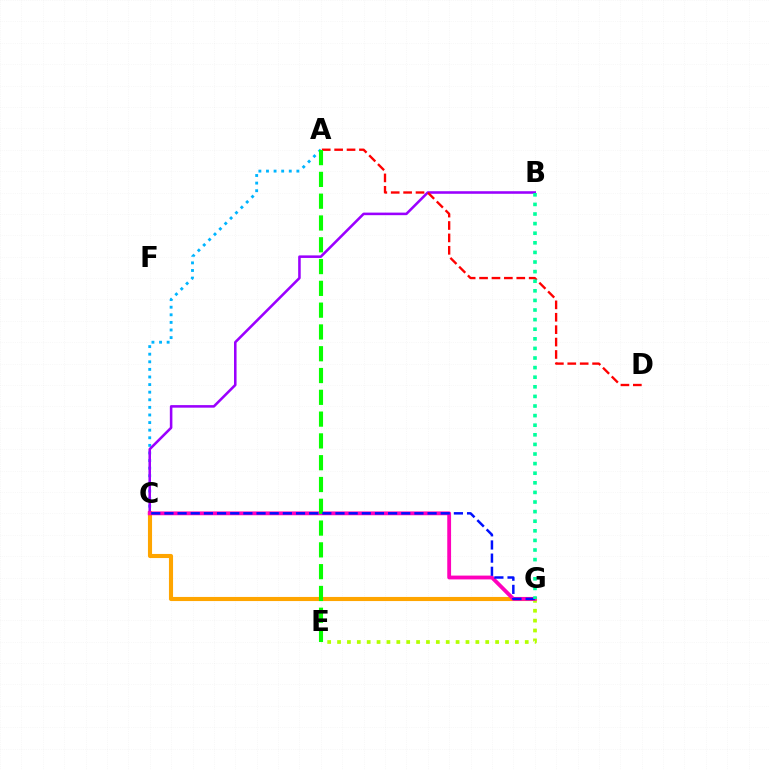{('C', 'G'): [{'color': '#ffa500', 'line_style': 'solid', 'thickness': 2.96}, {'color': '#ff00bd', 'line_style': 'solid', 'thickness': 2.75}, {'color': '#0010ff', 'line_style': 'dashed', 'thickness': 1.79}], ('A', 'C'): [{'color': '#00b5ff', 'line_style': 'dotted', 'thickness': 2.06}], ('B', 'C'): [{'color': '#9b00ff', 'line_style': 'solid', 'thickness': 1.84}], ('A', 'D'): [{'color': '#ff0000', 'line_style': 'dashed', 'thickness': 1.69}], ('E', 'G'): [{'color': '#b3ff00', 'line_style': 'dotted', 'thickness': 2.68}], ('A', 'E'): [{'color': '#08ff00', 'line_style': 'dashed', 'thickness': 2.96}], ('B', 'G'): [{'color': '#00ff9d', 'line_style': 'dotted', 'thickness': 2.61}]}